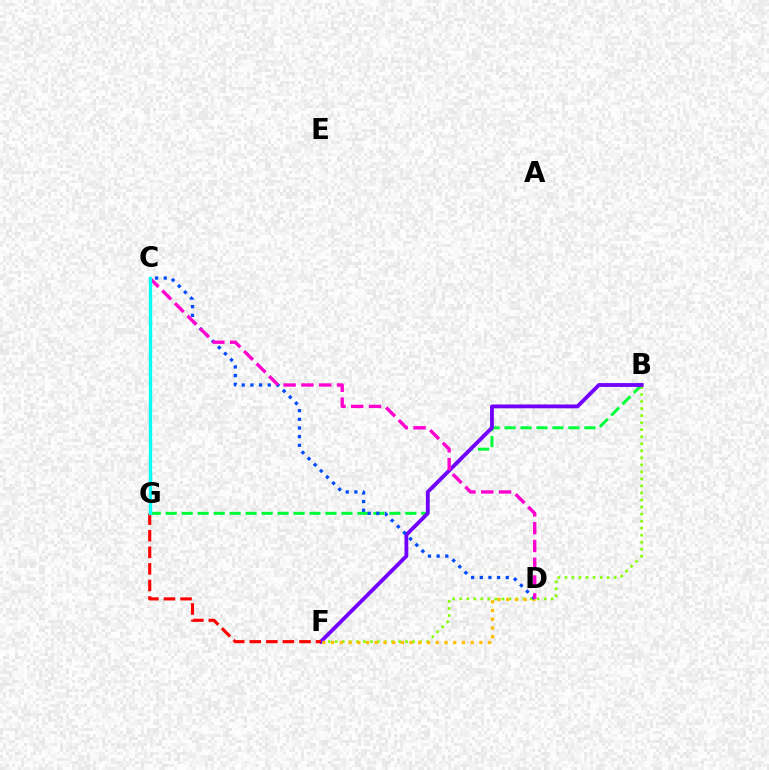{('B', 'F'): [{'color': '#84ff00', 'line_style': 'dotted', 'thickness': 1.91}, {'color': '#7200ff', 'line_style': 'solid', 'thickness': 2.75}], ('B', 'G'): [{'color': '#00ff39', 'line_style': 'dashed', 'thickness': 2.17}], ('F', 'G'): [{'color': '#ff0000', 'line_style': 'dashed', 'thickness': 2.25}], ('D', 'F'): [{'color': '#ffbd00', 'line_style': 'dotted', 'thickness': 2.37}], ('C', 'D'): [{'color': '#004bff', 'line_style': 'dotted', 'thickness': 2.35}, {'color': '#ff00cf', 'line_style': 'dashed', 'thickness': 2.42}], ('C', 'G'): [{'color': '#00fff6', 'line_style': 'solid', 'thickness': 2.4}]}